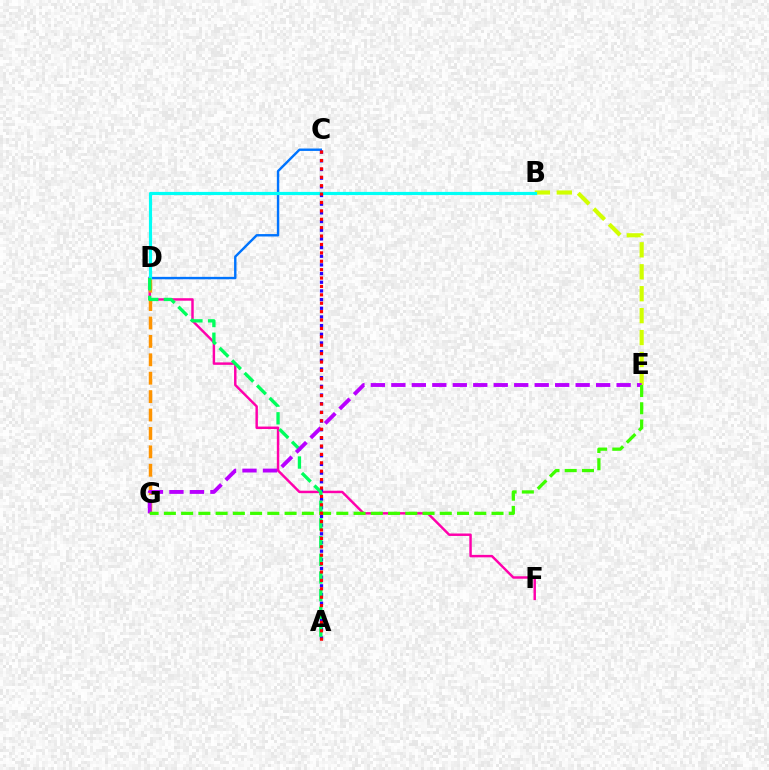{('D', 'F'): [{'color': '#ff00ac', 'line_style': 'solid', 'thickness': 1.77}], ('C', 'D'): [{'color': '#0074ff', 'line_style': 'solid', 'thickness': 1.73}], ('B', 'E'): [{'color': '#d1ff00', 'line_style': 'dashed', 'thickness': 2.98}], ('B', 'D'): [{'color': '#00fff6', 'line_style': 'solid', 'thickness': 2.28}], ('D', 'G'): [{'color': '#ff9400', 'line_style': 'dashed', 'thickness': 2.5}], ('A', 'C'): [{'color': '#2500ff', 'line_style': 'dotted', 'thickness': 2.36}, {'color': '#ff0000', 'line_style': 'dotted', 'thickness': 2.28}], ('A', 'D'): [{'color': '#00ff5c', 'line_style': 'dashed', 'thickness': 2.4}], ('E', 'G'): [{'color': '#b900ff', 'line_style': 'dashed', 'thickness': 2.78}, {'color': '#3dff00', 'line_style': 'dashed', 'thickness': 2.34}]}